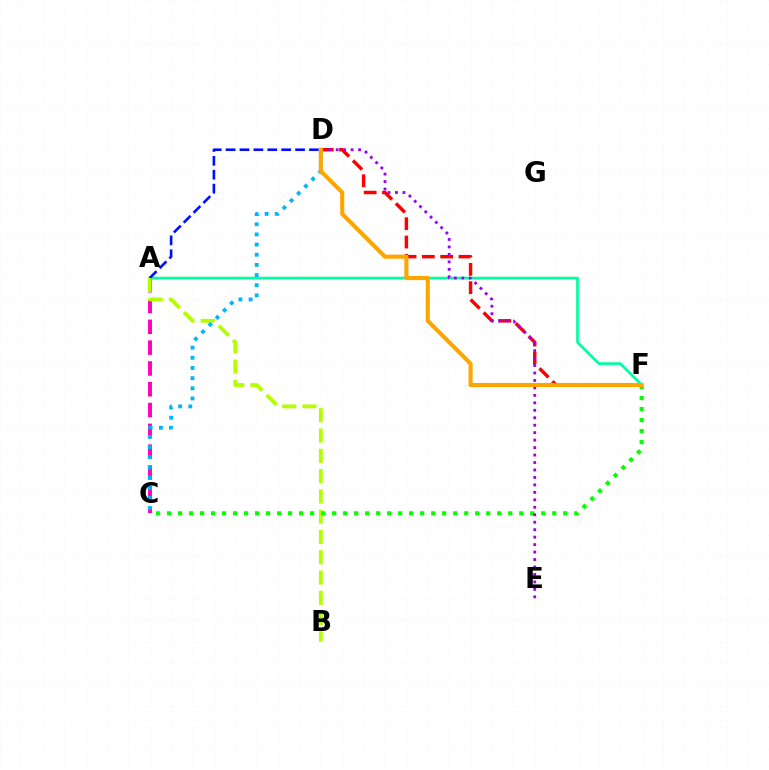{('A', 'F'): [{'color': '#00ff9d', 'line_style': 'solid', 'thickness': 1.93}], ('D', 'F'): [{'color': '#ff0000', 'line_style': 'dashed', 'thickness': 2.49}, {'color': '#ffa500', 'line_style': 'solid', 'thickness': 2.95}], ('A', 'C'): [{'color': '#ff00bd', 'line_style': 'dashed', 'thickness': 2.83}], ('A', 'D'): [{'color': '#0010ff', 'line_style': 'dashed', 'thickness': 1.89}], ('A', 'B'): [{'color': '#b3ff00', 'line_style': 'dashed', 'thickness': 2.76}], ('C', 'F'): [{'color': '#08ff00', 'line_style': 'dotted', 'thickness': 2.99}], ('C', 'D'): [{'color': '#00b5ff', 'line_style': 'dotted', 'thickness': 2.76}], ('D', 'E'): [{'color': '#9b00ff', 'line_style': 'dotted', 'thickness': 2.03}]}